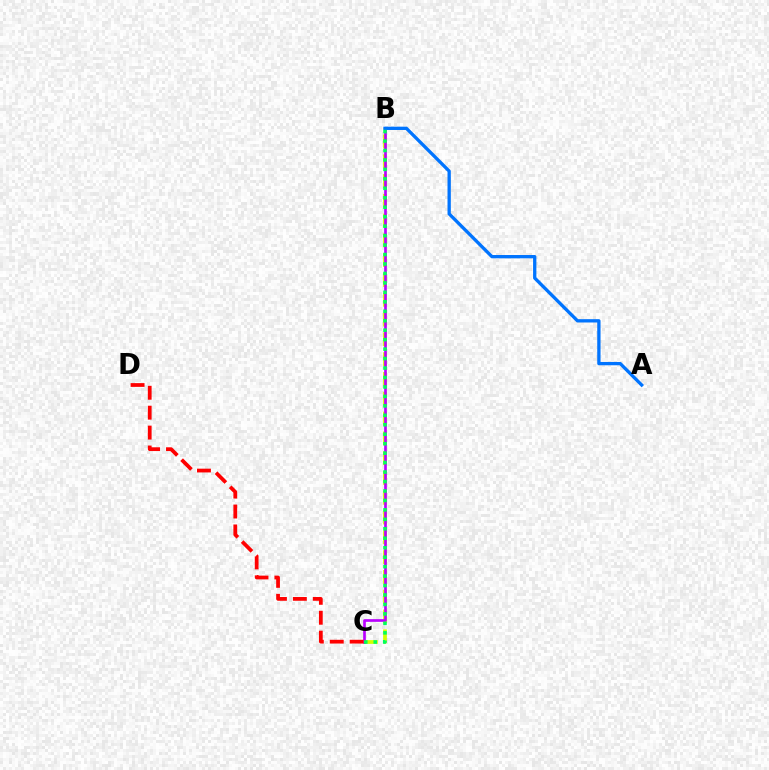{('B', 'C'): [{'color': '#d1ff00', 'line_style': 'dashed', 'thickness': 2.69}, {'color': '#b900ff', 'line_style': 'solid', 'thickness': 1.93}, {'color': '#00ff5c', 'line_style': 'dotted', 'thickness': 2.57}], ('A', 'B'): [{'color': '#0074ff', 'line_style': 'solid', 'thickness': 2.38}], ('C', 'D'): [{'color': '#ff0000', 'line_style': 'dashed', 'thickness': 2.71}]}